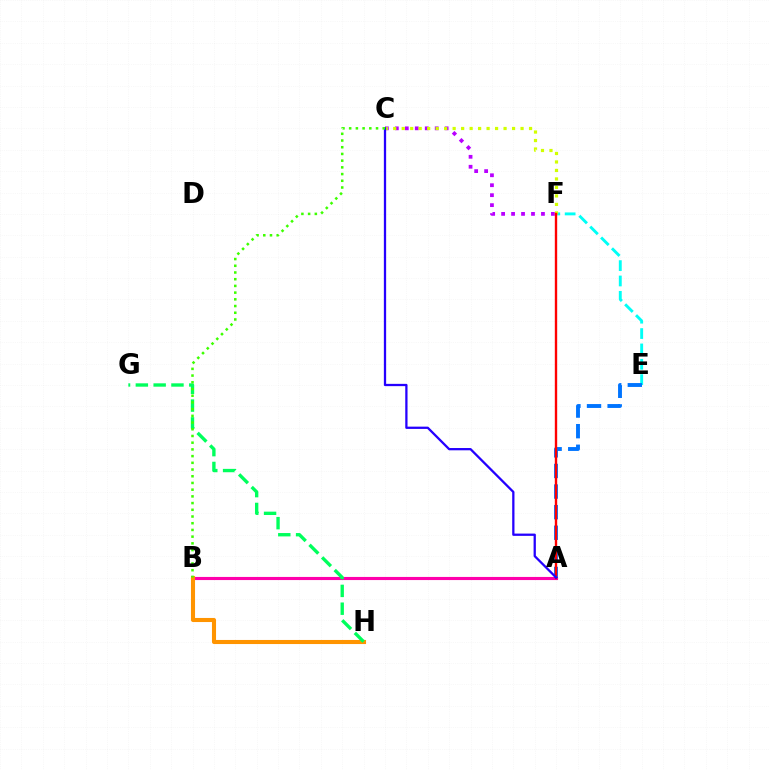{('A', 'B'): [{'color': '#ff00ac', 'line_style': 'solid', 'thickness': 2.24}], ('C', 'F'): [{'color': '#b900ff', 'line_style': 'dotted', 'thickness': 2.71}, {'color': '#d1ff00', 'line_style': 'dotted', 'thickness': 2.31}], ('B', 'H'): [{'color': '#ff9400', 'line_style': 'solid', 'thickness': 2.94}], ('E', 'F'): [{'color': '#00fff6', 'line_style': 'dashed', 'thickness': 2.09}], ('G', 'H'): [{'color': '#00ff5c', 'line_style': 'dashed', 'thickness': 2.42}], ('A', 'E'): [{'color': '#0074ff', 'line_style': 'dashed', 'thickness': 2.8}], ('A', 'F'): [{'color': '#ff0000', 'line_style': 'solid', 'thickness': 1.71}], ('A', 'C'): [{'color': '#2500ff', 'line_style': 'solid', 'thickness': 1.64}], ('B', 'C'): [{'color': '#3dff00', 'line_style': 'dotted', 'thickness': 1.82}]}